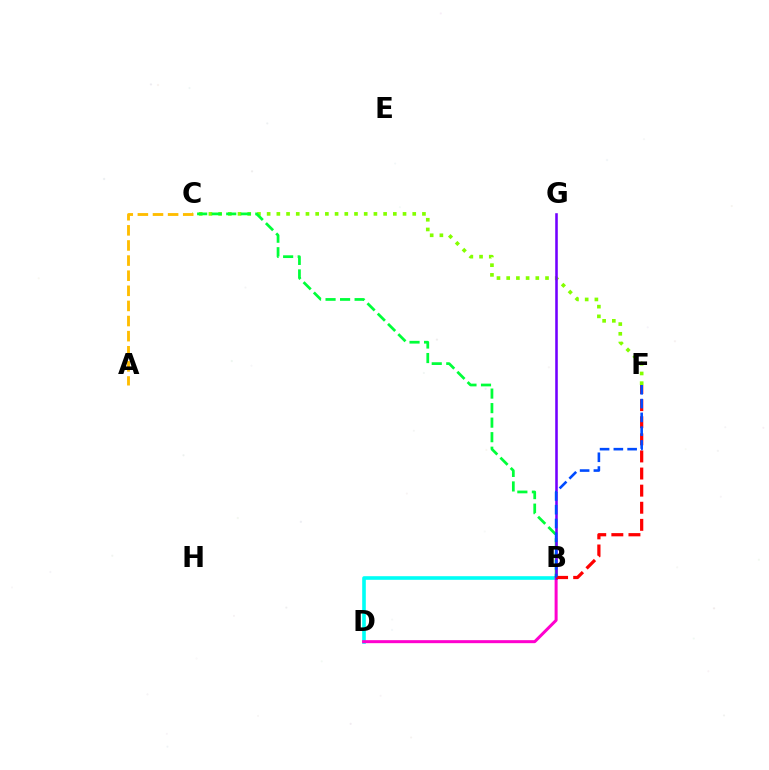{('C', 'F'): [{'color': '#84ff00', 'line_style': 'dotted', 'thickness': 2.64}], ('B', 'D'): [{'color': '#00fff6', 'line_style': 'solid', 'thickness': 2.6}, {'color': '#ff00cf', 'line_style': 'solid', 'thickness': 2.16}], ('B', 'C'): [{'color': '#00ff39', 'line_style': 'dashed', 'thickness': 1.97}], ('B', 'G'): [{'color': '#7200ff', 'line_style': 'solid', 'thickness': 1.84}], ('B', 'F'): [{'color': '#ff0000', 'line_style': 'dashed', 'thickness': 2.32}, {'color': '#004bff', 'line_style': 'dashed', 'thickness': 1.87}], ('A', 'C'): [{'color': '#ffbd00', 'line_style': 'dashed', 'thickness': 2.05}]}